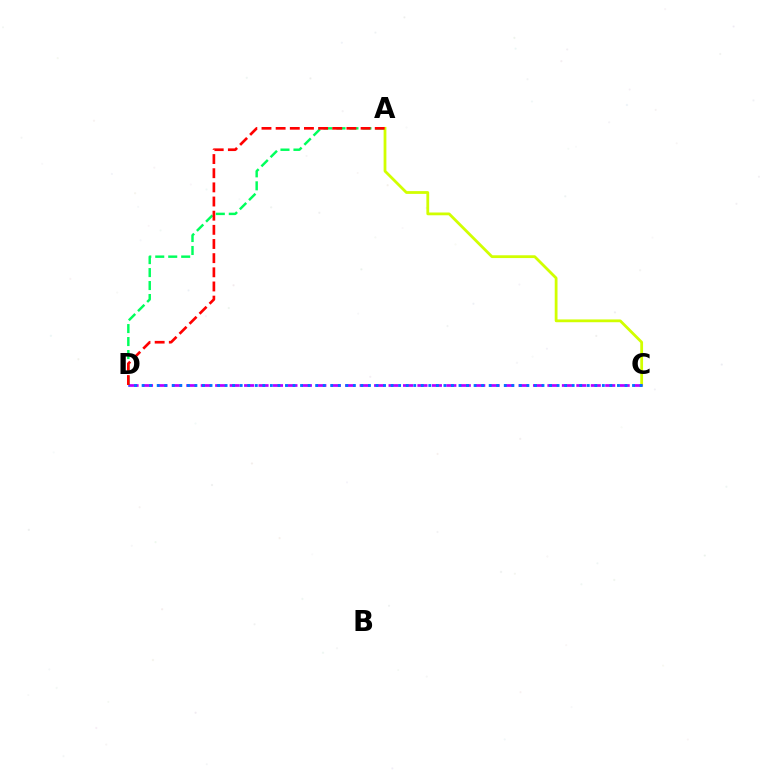{('A', 'D'): [{'color': '#00ff5c', 'line_style': 'dashed', 'thickness': 1.76}, {'color': '#ff0000', 'line_style': 'dashed', 'thickness': 1.92}], ('A', 'C'): [{'color': '#d1ff00', 'line_style': 'solid', 'thickness': 2.0}], ('C', 'D'): [{'color': '#b900ff', 'line_style': 'dashed', 'thickness': 1.96}, {'color': '#0074ff', 'line_style': 'dotted', 'thickness': 2.05}]}